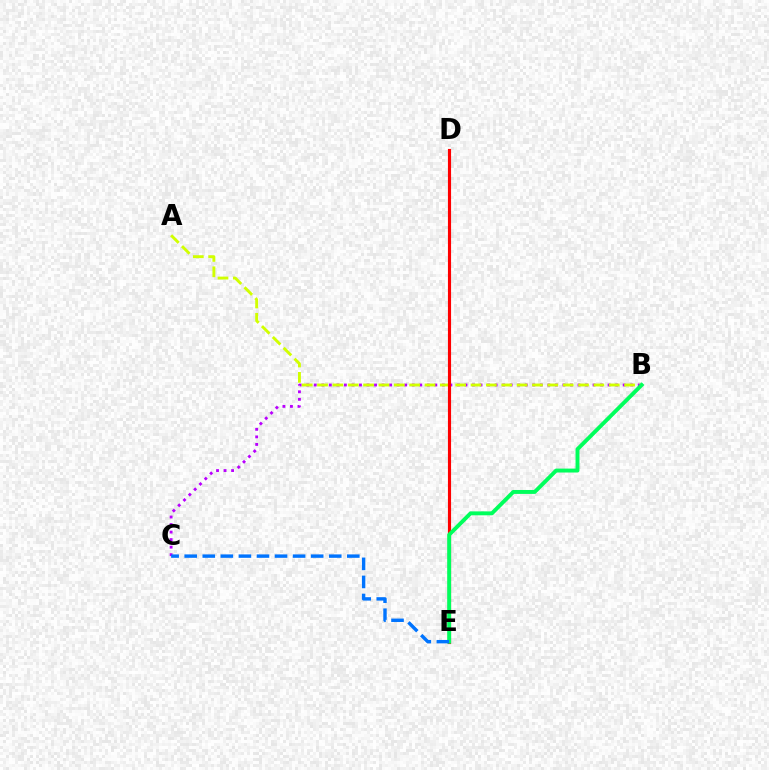{('B', 'C'): [{'color': '#b900ff', 'line_style': 'dotted', 'thickness': 2.05}], ('A', 'B'): [{'color': '#d1ff00', 'line_style': 'dashed', 'thickness': 2.09}], ('D', 'E'): [{'color': '#ff0000', 'line_style': 'solid', 'thickness': 2.26}], ('B', 'E'): [{'color': '#00ff5c', 'line_style': 'solid', 'thickness': 2.83}], ('C', 'E'): [{'color': '#0074ff', 'line_style': 'dashed', 'thickness': 2.45}]}